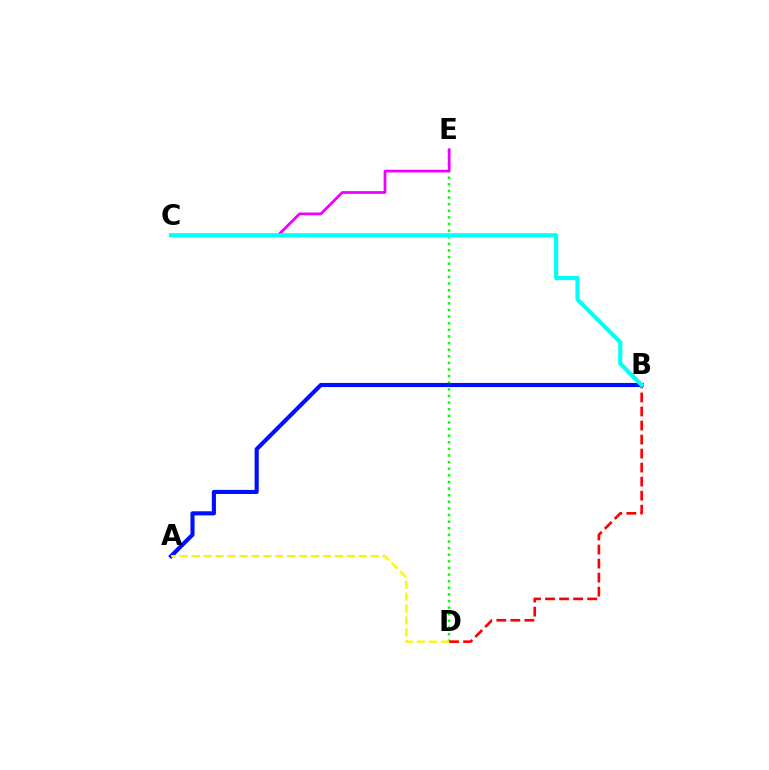{('D', 'E'): [{'color': '#08ff00', 'line_style': 'dotted', 'thickness': 1.8}], ('A', 'B'): [{'color': '#0010ff', 'line_style': 'solid', 'thickness': 2.96}], ('C', 'E'): [{'color': '#ee00ff', 'line_style': 'solid', 'thickness': 1.98}], ('B', 'D'): [{'color': '#ff0000', 'line_style': 'dashed', 'thickness': 1.91}], ('A', 'D'): [{'color': '#fcf500', 'line_style': 'dashed', 'thickness': 1.62}], ('B', 'C'): [{'color': '#00fff6', 'line_style': 'solid', 'thickness': 2.97}]}